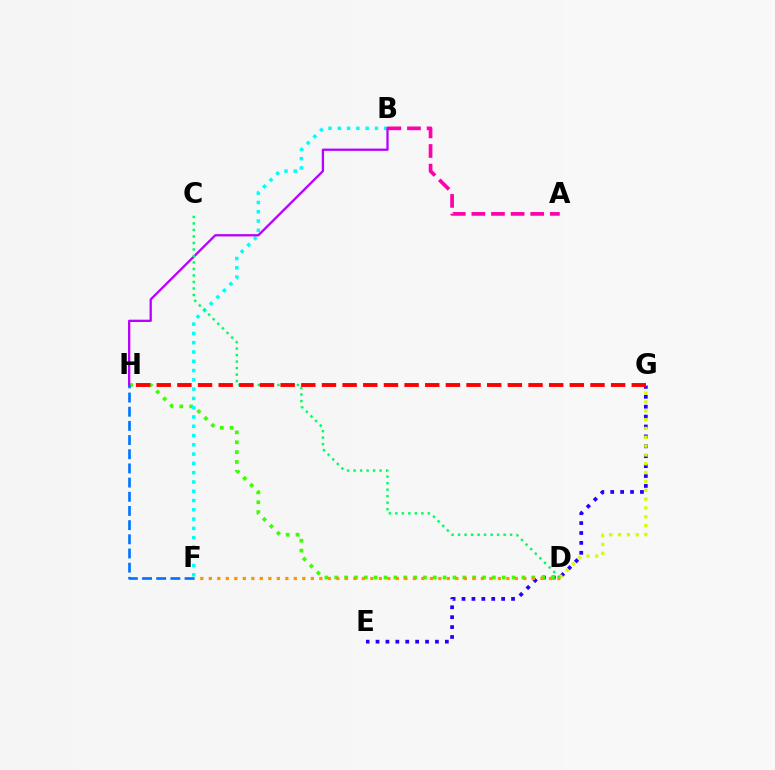{('E', 'G'): [{'color': '#2500ff', 'line_style': 'dotted', 'thickness': 2.69}], ('D', 'G'): [{'color': '#d1ff00', 'line_style': 'dotted', 'thickness': 2.4}], ('D', 'H'): [{'color': '#3dff00', 'line_style': 'dotted', 'thickness': 2.68}], ('B', 'F'): [{'color': '#00fff6', 'line_style': 'dotted', 'thickness': 2.52}], ('B', 'H'): [{'color': '#b900ff', 'line_style': 'solid', 'thickness': 1.66}], ('A', 'B'): [{'color': '#ff00ac', 'line_style': 'dashed', 'thickness': 2.67}], ('C', 'D'): [{'color': '#00ff5c', 'line_style': 'dotted', 'thickness': 1.77}], ('D', 'F'): [{'color': '#ff9400', 'line_style': 'dotted', 'thickness': 2.31}], ('F', 'H'): [{'color': '#0074ff', 'line_style': 'dashed', 'thickness': 1.93}], ('G', 'H'): [{'color': '#ff0000', 'line_style': 'dashed', 'thickness': 2.81}]}